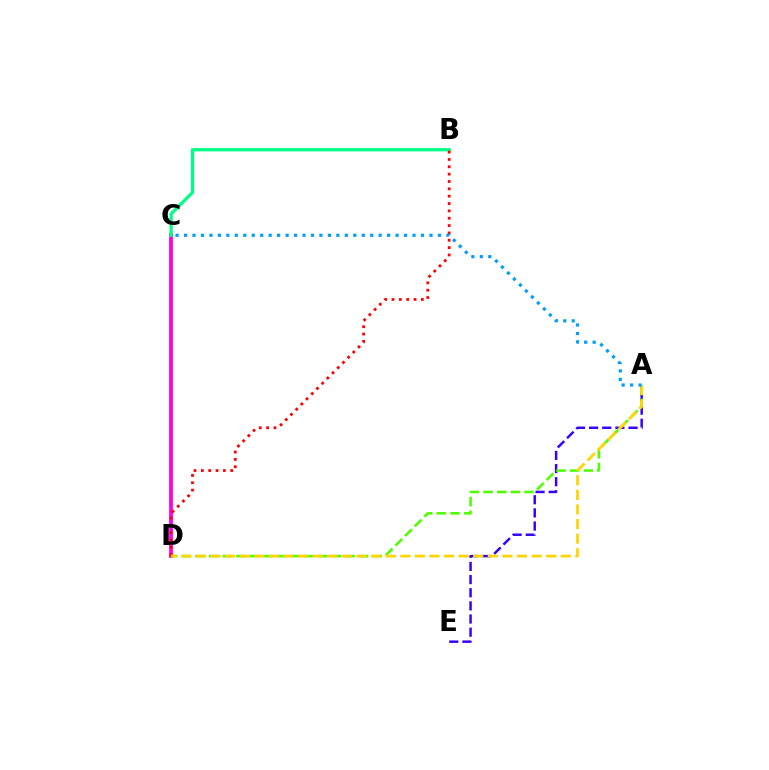{('C', 'D'): [{'color': '#ff00ed', 'line_style': 'solid', 'thickness': 2.73}], ('B', 'C'): [{'color': '#00ff86', 'line_style': 'solid', 'thickness': 2.35}], ('B', 'D'): [{'color': '#ff0000', 'line_style': 'dotted', 'thickness': 2.0}], ('A', 'E'): [{'color': '#3700ff', 'line_style': 'dashed', 'thickness': 1.79}], ('A', 'D'): [{'color': '#4fff00', 'line_style': 'dashed', 'thickness': 1.85}, {'color': '#ffd500', 'line_style': 'dashed', 'thickness': 1.98}], ('A', 'C'): [{'color': '#009eff', 'line_style': 'dotted', 'thickness': 2.3}]}